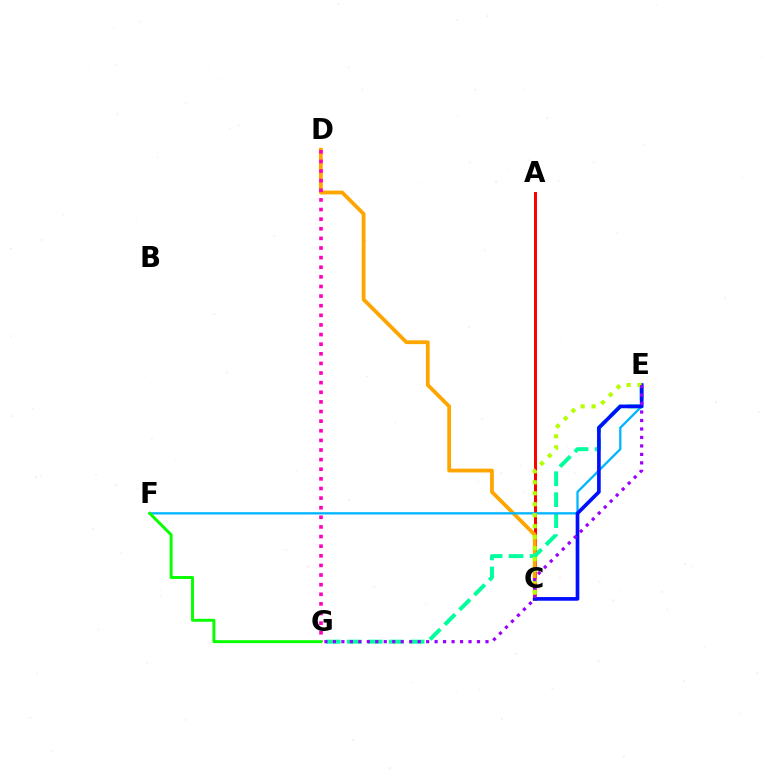{('A', 'C'): [{'color': '#ff0000', 'line_style': 'solid', 'thickness': 2.16}], ('C', 'D'): [{'color': '#ffa500', 'line_style': 'solid', 'thickness': 2.72}], ('E', 'G'): [{'color': '#00ff9d', 'line_style': 'dashed', 'thickness': 2.85}, {'color': '#9b00ff', 'line_style': 'dotted', 'thickness': 2.3}], ('E', 'F'): [{'color': '#00b5ff', 'line_style': 'solid', 'thickness': 1.65}], ('D', 'G'): [{'color': '#ff00bd', 'line_style': 'dotted', 'thickness': 2.61}], ('F', 'G'): [{'color': '#08ff00', 'line_style': 'solid', 'thickness': 2.12}], ('C', 'E'): [{'color': '#0010ff', 'line_style': 'solid', 'thickness': 2.64}, {'color': '#b3ff00', 'line_style': 'dotted', 'thickness': 2.98}]}